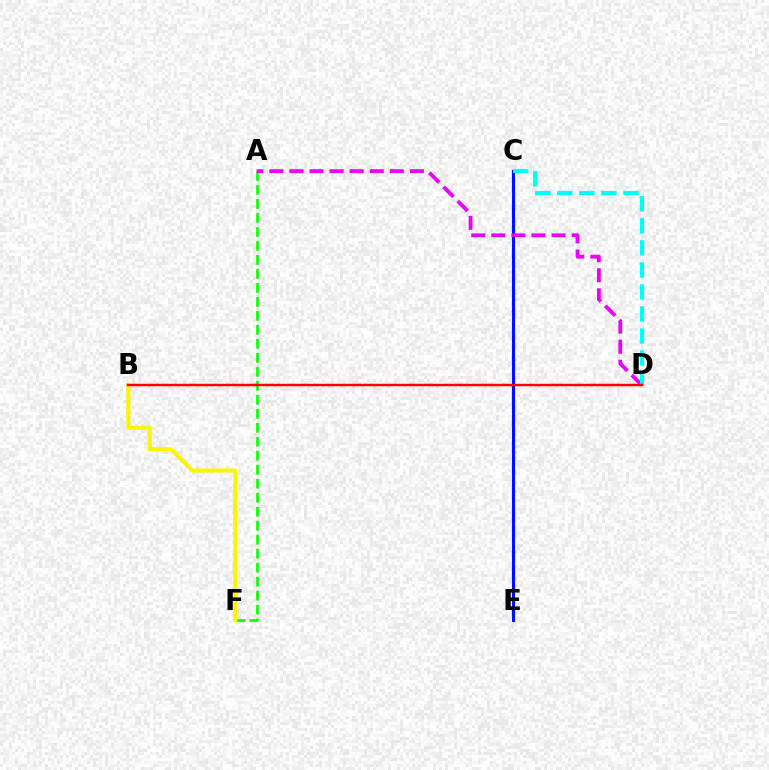{('A', 'F'): [{'color': '#08ff00', 'line_style': 'dashed', 'thickness': 1.9}], ('C', 'E'): [{'color': '#0010ff', 'line_style': 'solid', 'thickness': 2.25}], ('A', 'D'): [{'color': '#ee00ff', 'line_style': 'dashed', 'thickness': 2.73}], ('B', 'F'): [{'color': '#fcf500', 'line_style': 'solid', 'thickness': 2.92}], ('C', 'D'): [{'color': '#00fff6', 'line_style': 'dashed', 'thickness': 2.99}], ('B', 'D'): [{'color': '#ff0000', 'line_style': 'solid', 'thickness': 1.8}]}